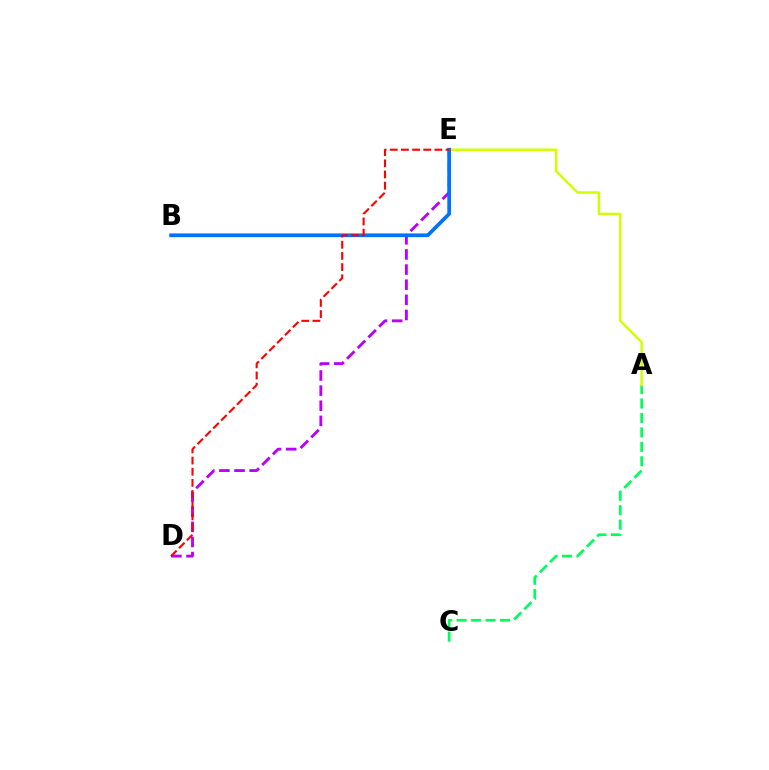{('D', 'E'): [{'color': '#b900ff', 'line_style': 'dashed', 'thickness': 2.06}, {'color': '#ff0000', 'line_style': 'dashed', 'thickness': 1.52}], ('A', 'C'): [{'color': '#00ff5c', 'line_style': 'dashed', 'thickness': 1.96}], ('A', 'E'): [{'color': '#d1ff00', 'line_style': 'solid', 'thickness': 1.79}], ('B', 'E'): [{'color': '#0074ff', 'line_style': 'solid', 'thickness': 2.69}]}